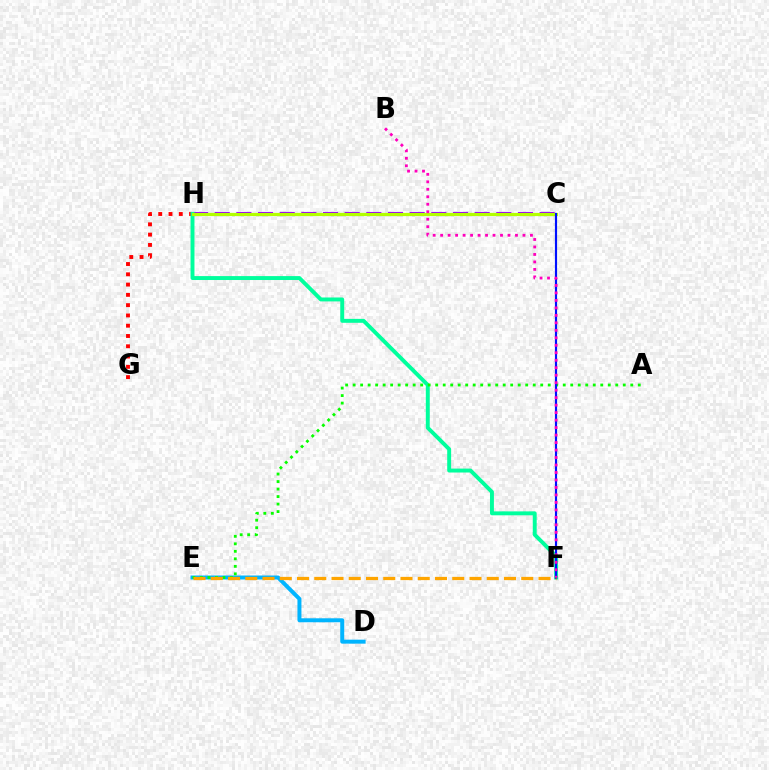{('C', 'H'): [{'color': '#9b00ff', 'line_style': 'dashed', 'thickness': 2.94}, {'color': '#b3ff00', 'line_style': 'solid', 'thickness': 2.3}], ('G', 'H'): [{'color': '#ff0000', 'line_style': 'dotted', 'thickness': 2.79}], ('D', 'E'): [{'color': '#00b5ff', 'line_style': 'solid', 'thickness': 2.86}], ('F', 'H'): [{'color': '#00ff9d', 'line_style': 'solid', 'thickness': 2.82}], ('A', 'E'): [{'color': '#08ff00', 'line_style': 'dotted', 'thickness': 2.04}], ('C', 'F'): [{'color': '#0010ff', 'line_style': 'solid', 'thickness': 1.55}], ('E', 'F'): [{'color': '#ffa500', 'line_style': 'dashed', 'thickness': 2.34}], ('B', 'F'): [{'color': '#ff00bd', 'line_style': 'dotted', 'thickness': 2.03}]}